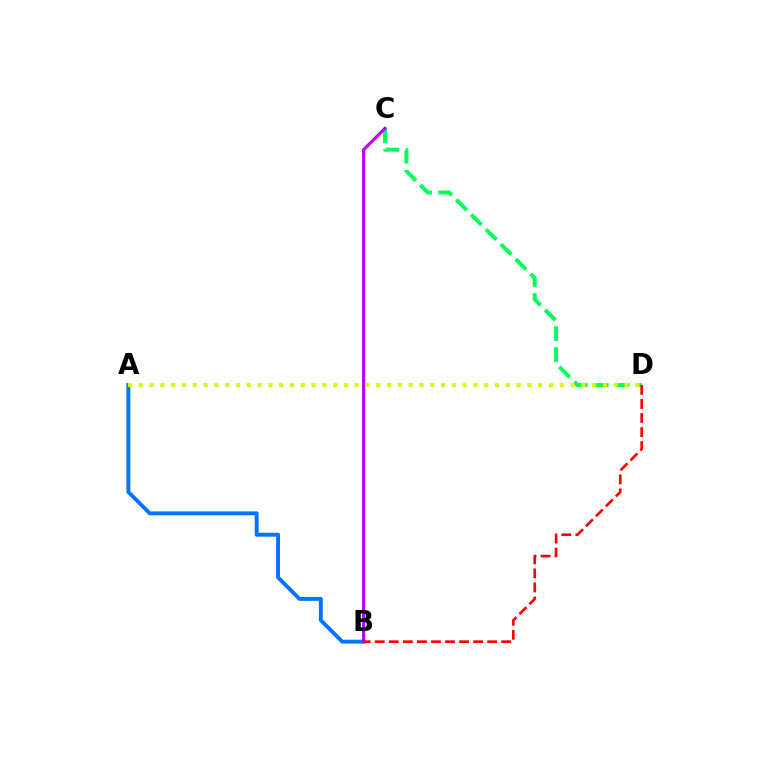{('C', 'D'): [{'color': '#00ff5c', 'line_style': 'dashed', 'thickness': 2.85}], ('A', 'B'): [{'color': '#0074ff', 'line_style': 'solid', 'thickness': 2.8}], ('B', 'C'): [{'color': '#b900ff', 'line_style': 'solid', 'thickness': 2.23}], ('A', 'D'): [{'color': '#d1ff00', 'line_style': 'dotted', 'thickness': 2.93}], ('B', 'D'): [{'color': '#ff0000', 'line_style': 'dashed', 'thickness': 1.91}]}